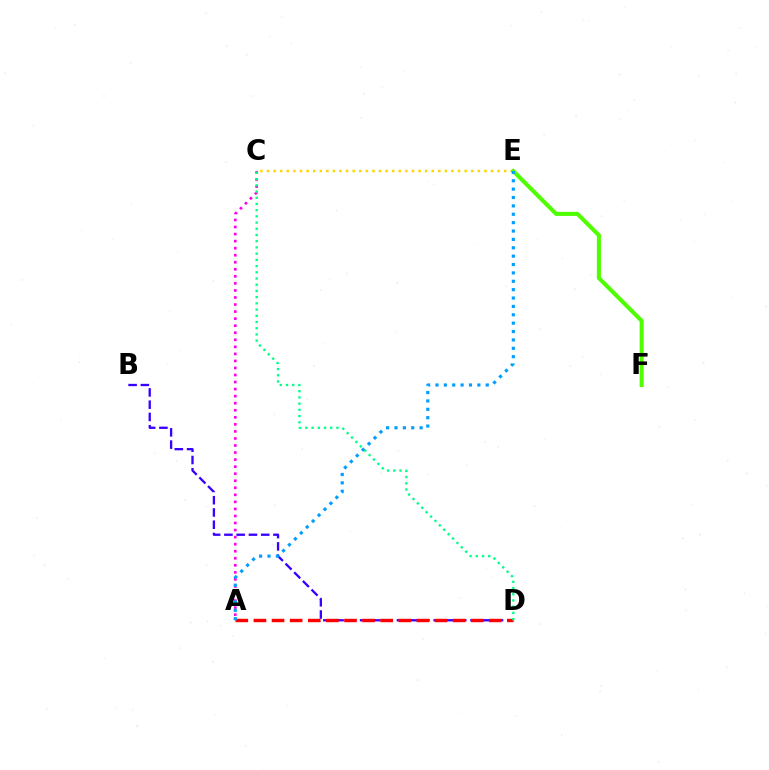{('C', 'E'): [{'color': '#ffd500', 'line_style': 'dotted', 'thickness': 1.79}], ('B', 'D'): [{'color': '#3700ff', 'line_style': 'dashed', 'thickness': 1.67}], ('A', 'C'): [{'color': '#ff00ed', 'line_style': 'dotted', 'thickness': 1.91}], ('E', 'F'): [{'color': '#4fff00', 'line_style': 'solid', 'thickness': 2.92}], ('A', 'D'): [{'color': '#ff0000', 'line_style': 'dashed', 'thickness': 2.46}], ('A', 'E'): [{'color': '#009eff', 'line_style': 'dotted', 'thickness': 2.28}], ('C', 'D'): [{'color': '#00ff86', 'line_style': 'dotted', 'thickness': 1.69}]}